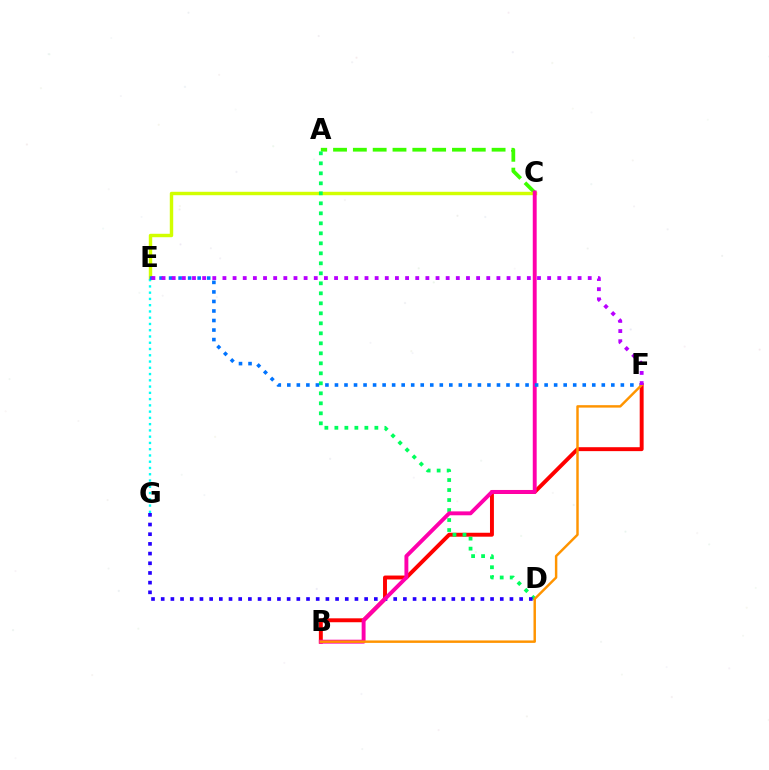{('B', 'F'): [{'color': '#ff0000', 'line_style': 'solid', 'thickness': 2.83}, {'color': '#ff9400', 'line_style': 'solid', 'thickness': 1.76}], ('A', 'C'): [{'color': '#3dff00', 'line_style': 'dashed', 'thickness': 2.69}], ('C', 'E'): [{'color': '#d1ff00', 'line_style': 'solid', 'thickness': 2.47}], ('A', 'D'): [{'color': '#00ff5c', 'line_style': 'dotted', 'thickness': 2.72}], ('E', 'G'): [{'color': '#00fff6', 'line_style': 'dotted', 'thickness': 1.7}], ('D', 'G'): [{'color': '#2500ff', 'line_style': 'dotted', 'thickness': 2.63}], ('B', 'C'): [{'color': '#ff00ac', 'line_style': 'solid', 'thickness': 2.81}], ('E', 'F'): [{'color': '#0074ff', 'line_style': 'dotted', 'thickness': 2.59}, {'color': '#b900ff', 'line_style': 'dotted', 'thickness': 2.76}]}